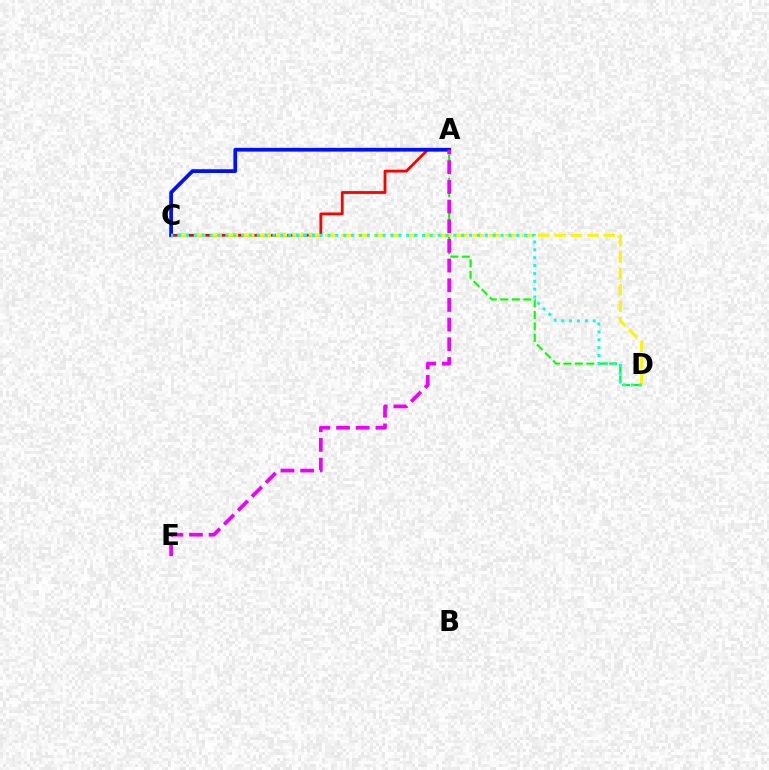{('A', 'D'): [{'color': '#08ff00', 'line_style': 'dashed', 'thickness': 1.56}], ('A', 'C'): [{'color': '#ff0000', 'line_style': 'solid', 'thickness': 2.03}, {'color': '#0010ff', 'line_style': 'solid', 'thickness': 2.69}], ('A', 'E'): [{'color': '#ee00ff', 'line_style': 'dashed', 'thickness': 2.67}], ('C', 'D'): [{'color': '#fcf500', 'line_style': 'dashed', 'thickness': 2.23}, {'color': '#00fff6', 'line_style': 'dotted', 'thickness': 2.14}]}